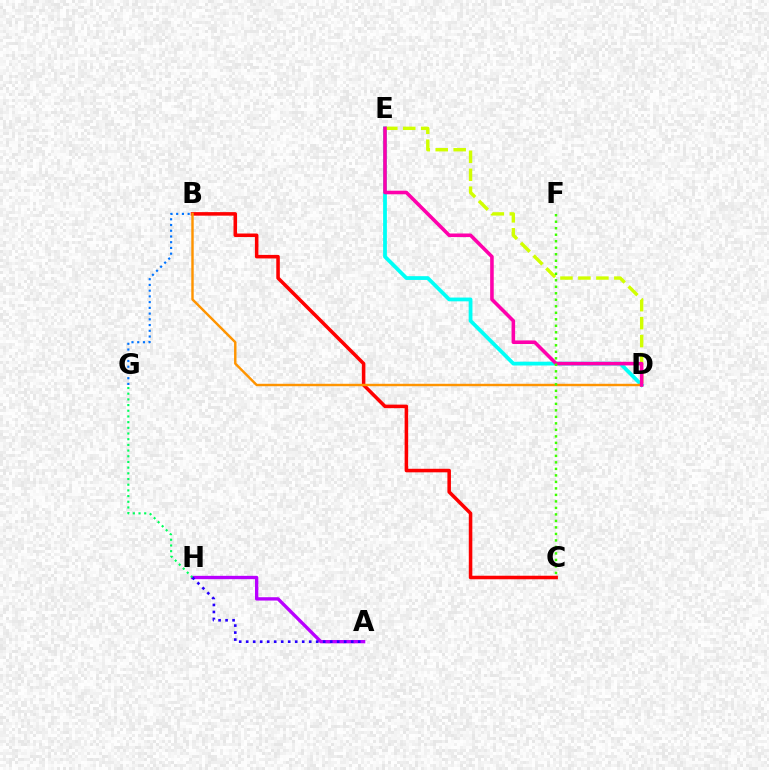{('B', 'C'): [{'color': '#ff0000', 'line_style': 'solid', 'thickness': 2.55}], ('D', 'E'): [{'color': '#00fff6', 'line_style': 'solid', 'thickness': 2.72}, {'color': '#d1ff00', 'line_style': 'dashed', 'thickness': 2.44}, {'color': '#ff00ac', 'line_style': 'solid', 'thickness': 2.57}], ('B', 'D'): [{'color': '#ff9400', 'line_style': 'solid', 'thickness': 1.75}], ('A', 'H'): [{'color': '#b900ff', 'line_style': 'solid', 'thickness': 2.4}, {'color': '#2500ff', 'line_style': 'dotted', 'thickness': 1.9}], ('G', 'H'): [{'color': '#00ff5c', 'line_style': 'dotted', 'thickness': 1.55}], ('B', 'G'): [{'color': '#0074ff', 'line_style': 'dotted', 'thickness': 1.56}], ('C', 'F'): [{'color': '#3dff00', 'line_style': 'dotted', 'thickness': 1.77}]}